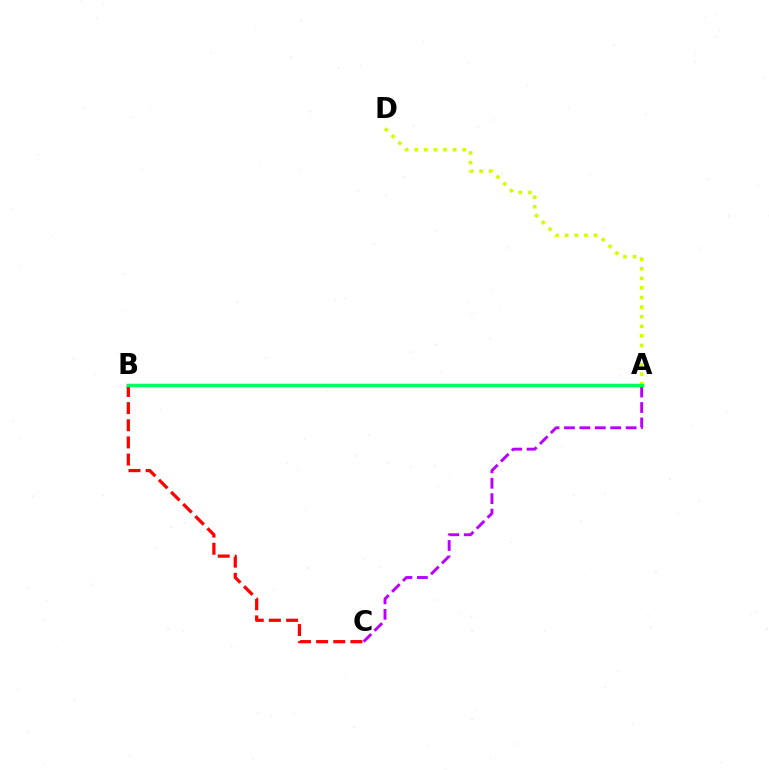{('A', 'B'): [{'color': '#0074ff', 'line_style': 'solid', 'thickness': 2.31}, {'color': '#00ff5c', 'line_style': 'solid', 'thickness': 2.36}], ('B', 'C'): [{'color': '#ff0000', 'line_style': 'dashed', 'thickness': 2.33}], ('A', 'D'): [{'color': '#d1ff00', 'line_style': 'dotted', 'thickness': 2.6}], ('A', 'C'): [{'color': '#b900ff', 'line_style': 'dashed', 'thickness': 2.09}]}